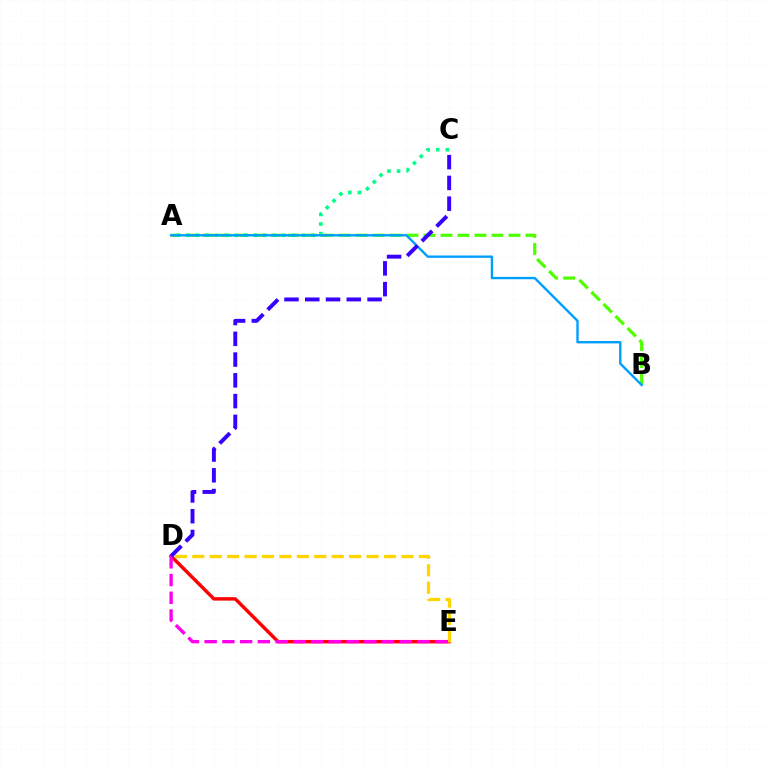{('A', 'B'): [{'color': '#4fff00', 'line_style': 'dashed', 'thickness': 2.31}, {'color': '#009eff', 'line_style': 'solid', 'thickness': 1.71}], ('A', 'C'): [{'color': '#00ff86', 'line_style': 'dotted', 'thickness': 2.61}], ('D', 'E'): [{'color': '#ff0000', 'line_style': 'solid', 'thickness': 2.47}, {'color': '#ffd500', 'line_style': 'dashed', 'thickness': 2.37}, {'color': '#ff00ed', 'line_style': 'dashed', 'thickness': 2.41}], ('C', 'D'): [{'color': '#3700ff', 'line_style': 'dashed', 'thickness': 2.82}]}